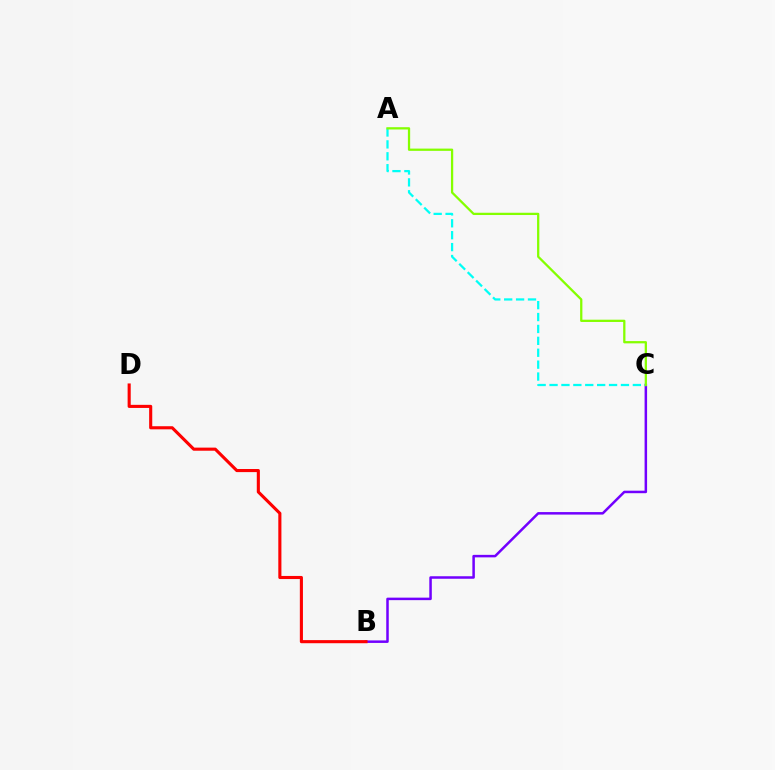{('B', 'C'): [{'color': '#7200ff', 'line_style': 'solid', 'thickness': 1.81}], ('B', 'D'): [{'color': '#ff0000', 'line_style': 'solid', 'thickness': 2.23}], ('A', 'C'): [{'color': '#00fff6', 'line_style': 'dashed', 'thickness': 1.62}, {'color': '#84ff00', 'line_style': 'solid', 'thickness': 1.63}]}